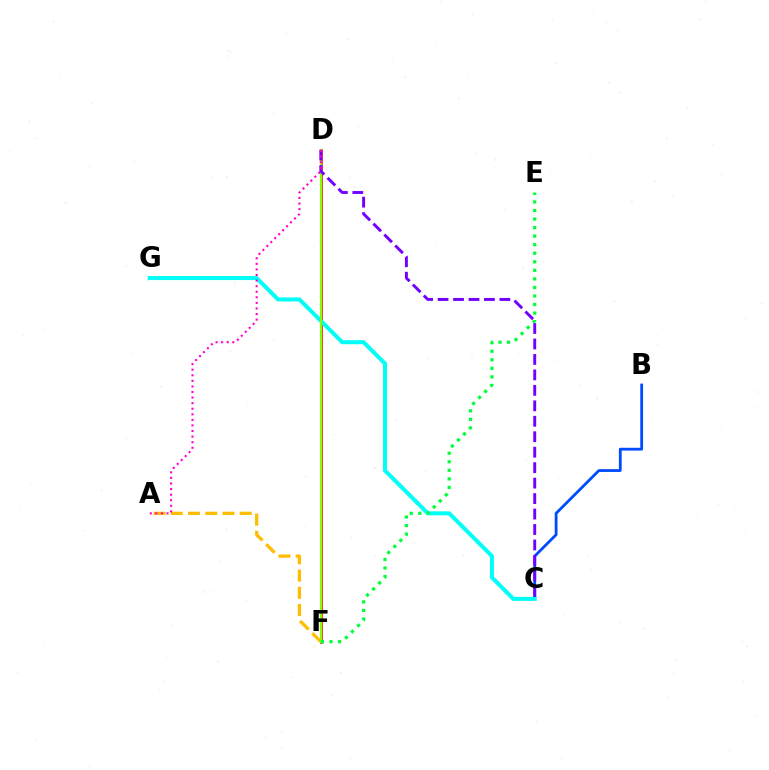{('D', 'F'): [{'color': '#ff0000', 'line_style': 'solid', 'thickness': 1.84}, {'color': '#84ff00', 'line_style': 'solid', 'thickness': 1.56}], ('B', 'C'): [{'color': '#004bff', 'line_style': 'solid', 'thickness': 2.01}], ('A', 'F'): [{'color': '#ffbd00', 'line_style': 'dashed', 'thickness': 2.34}], ('C', 'G'): [{'color': '#00fff6', 'line_style': 'solid', 'thickness': 2.89}], ('E', 'F'): [{'color': '#00ff39', 'line_style': 'dotted', 'thickness': 2.32}], ('C', 'D'): [{'color': '#7200ff', 'line_style': 'dashed', 'thickness': 2.1}], ('A', 'D'): [{'color': '#ff00cf', 'line_style': 'dotted', 'thickness': 1.51}]}